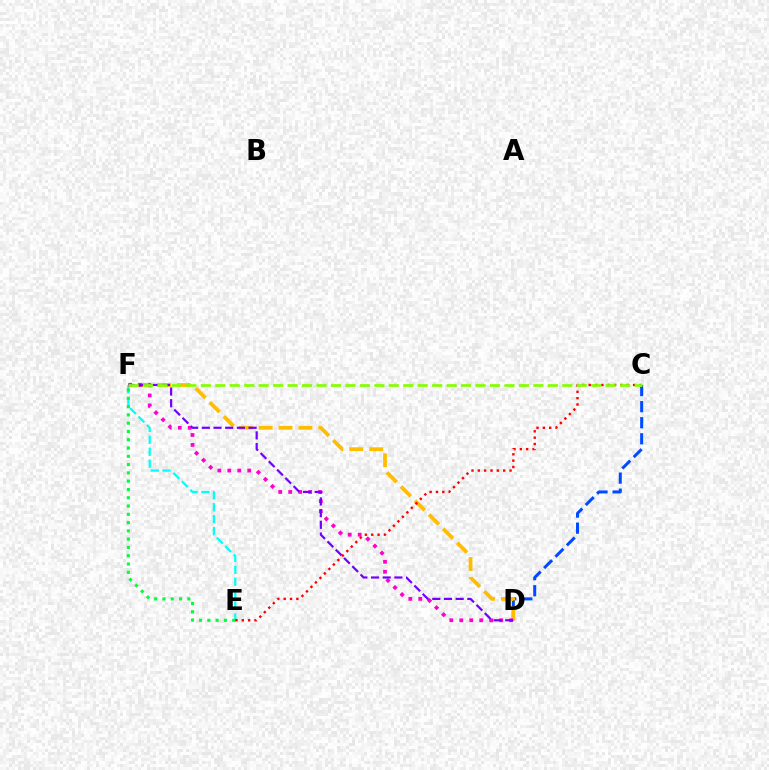{('C', 'D'): [{'color': '#004bff', 'line_style': 'dashed', 'thickness': 2.18}], ('D', 'F'): [{'color': '#ffbd00', 'line_style': 'dashed', 'thickness': 2.7}, {'color': '#ff00cf', 'line_style': 'dotted', 'thickness': 2.71}, {'color': '#7200ff', 'line_style': 'dashed', 'thickness': 1.59}], ('E', 'F'): [{'color': '#00fff6', 'line_style': 'dashed', 'thickness': 1.62}, {'color': '#00ff39', 'line_style': 'dotted', 'thickness': 2.25}], ('C', 'E'): [{'color': '#ff0000', 'line_style': 'dotted', 'thickness': 1.72}], ('C', 'F'): [{'color': '#84ff00', 'line_style': 'dashed', 'thickness': 1.96}]}